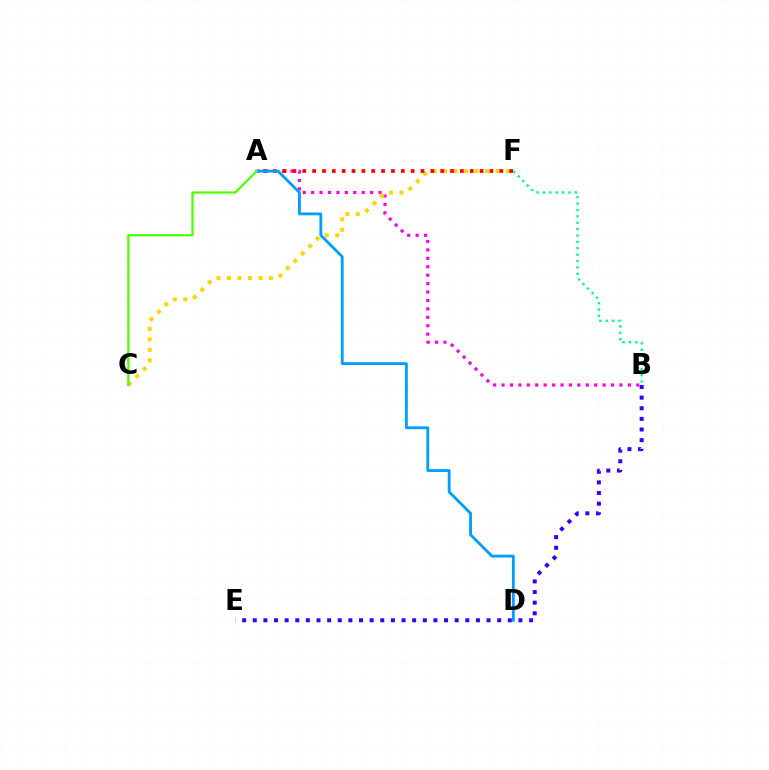{('B', 'F'): [{'color': '#00ff86', 'line_style': 'dotted', 'thickness': 1.73}], ('A', 'B'): [{'color': '#ff00ed', 'line_style': 'dotted', 'thickness': 2.29}], ('C', 'F'): [{'color': '#ffd500', 'line_style': 'dotted', 'thickness': 2.85}], ('B', 'E'): [{'color': '#3700ff', 'line_style': 'dotted', 'thickness': 2.89}], ('A', 'F'): [{'color': '#ff0000', 'line_style': 'dotted', 'thickness': 2.68}], ('A', 'D'): [{'color': '#009eff', 'line_style': 'solid', 'thickness': 2.03}], ('A', 'C'): [{'color': '#4fff00', 'line_style': 'solid', 'thickness': 1.61}]}